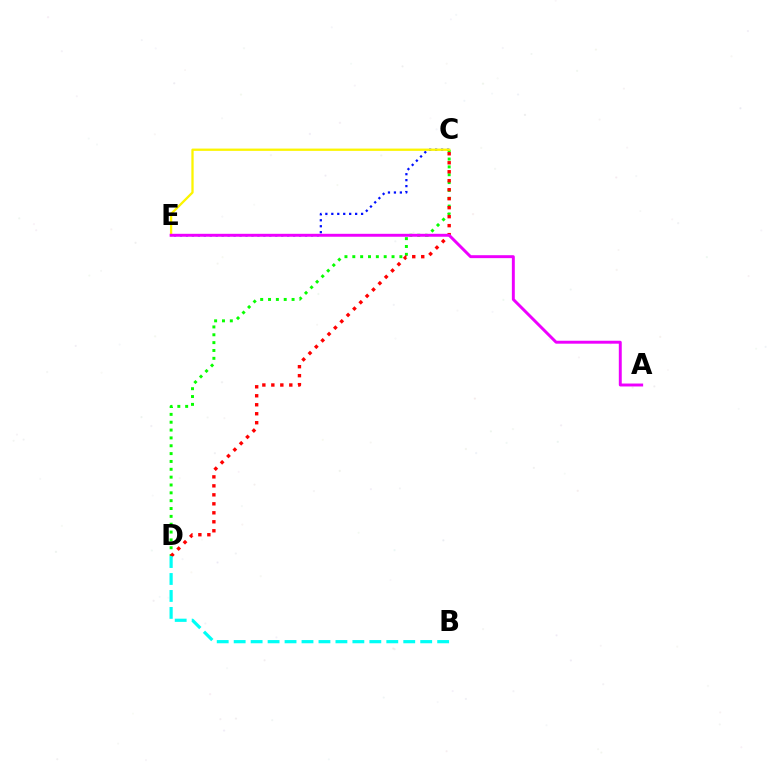{('C', 'E'): [{'color': '#0010ff', 'line_style': 'dotted', 'thickness': 1.62}, {'color': '#fcf500', 'line_style': 'solid', 'thickness': 1.65}], ('C', 'D'): [{'color': '#08ff00', 'line_style': 'dotted', 'thickness': 2.13}, {'color': '#ff0000', 'line_style': 'dotted', 'thickness': 2.44}], ('B', 'D'): [{'color': '#00fff6', 'line_style': 'dashed', 'thickness': 2.3}], ('A', 'E'): [{'color': '#ee00ff', 'line_style': 'solid', 'thickness': 2.12}]}